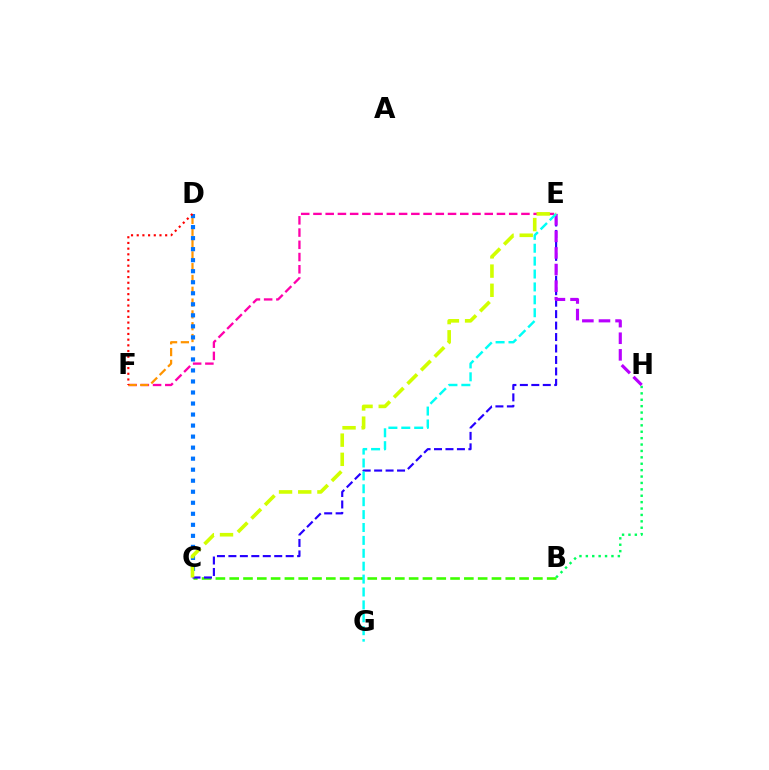{('E', 'F'): [{'color': '#ff00ac', 'line_style': 'dashed', 'thickness': 1.66}], ('B', 'C'): [{'color': '#3dff00', 'line_style': 'dashed', 'thickness': 1.88}], ('B', 'H'): [{'color': '#00ff5c', 'line_style': 'dotted', 'thickness': 1.74}], ('D', 'F'): [{'color': '#ff9400', 'line_style': 'dashed', 'thickness': 1.6}, {'color': '#ff0000', 'line_style': 'dotted', 'thickness': 1.55}], ('C', 'E'): [{'color': '#2500ff', 'line_style': 'dashed', 'thickness': 1.56}, {'color': '#d1ff00', 'line_style': 'dashed', 'thickness': 2.61}], ('E', 'H'): [{'color': '#b900ff', 'line_style': 'dashed', 'thickness': 2.26}], ('E', 'G'): [{'color': '#00fff6', 'line_style': 'dashed', 'thickness': 1.75}], ('C', 'D'): [{'color': '#0074ff', 'line_style': 'dotted', 'thickness': 3.0}]}